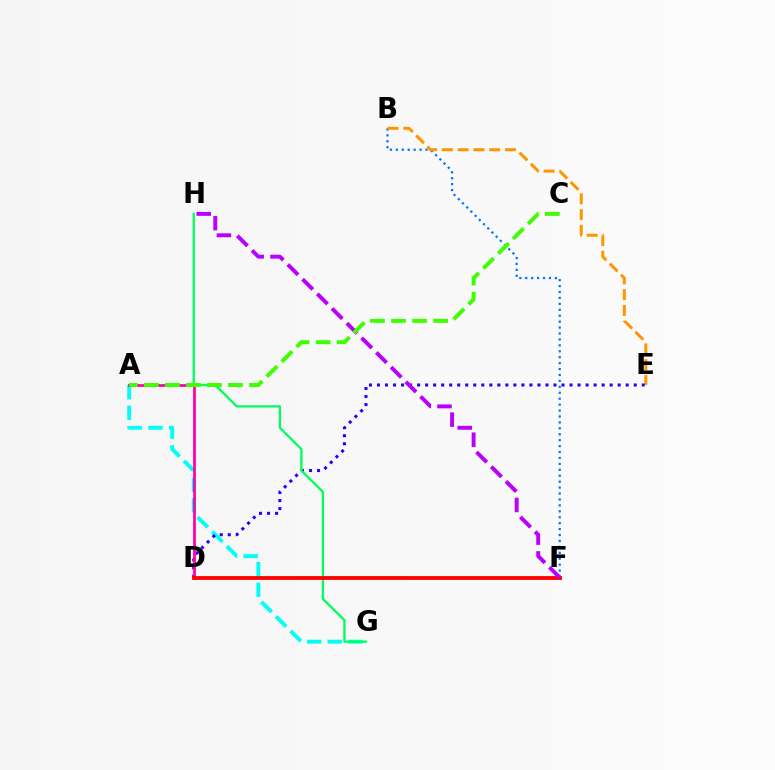{('D', 'F'): [{'color': '#d1ff00', 'line_style': 'dotted', 'thickness': 1.51}, {'color': '#ff0000', 'line_style': 'solid', 'thickness': 2.75}], ('B', 'F'): [{'color': '#0074ff', 'line_style': 'dotted', 'thickness': 1.61}], ('B', 'E'): [{'color': '#ff9400', 'line_style': 'dashed', 'thickness': 2.14}], ('A', 'G'): [{'color': '#00fff6', 'line_style': 'dashed', 'thickness': 2.8}], ('D', 'E'): [{'color': '#2500ff', 'line_style': 'dotted', 'thickness': 2.18}], ('A', 'D'): [{'color': '#ff00ac', 'line_style': 'solid', 'thickness': 1.98}], ('G', 'H'): [{'color': '#00ff5c', 'line_style': 'solid', 'thickness': 1.65}], ('F', 'H'): [{'color': '#b900ff', 'line_style': 'dashed', 'thickness': 2.83}], ('A', 'C'): [{'color': '#3dff00', 'line_style': 'dashed', 'thickness': 2.86}]}